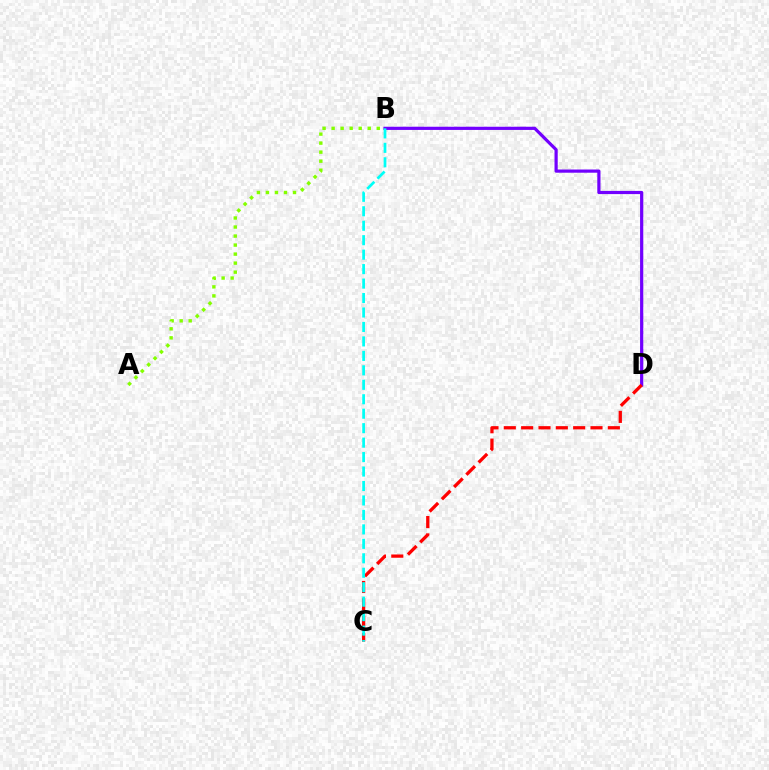{('B', 'D'): [{'color': '#7200ff', 'line_style': 'solid', 'thickness': 2.3}], ('C', 'D'): [{'color': '#ff0000', 'line_style': 'dashed', 'thickness': 2.36}], ('A', 'B'): [{'color': '#84ff00', 'line_style': 'dotted', 'thickness': 2.45}], ('B', 'C'): [{'color': '#00fff6', 'line_style': 'dashed', 'thickness': 1.96}]}